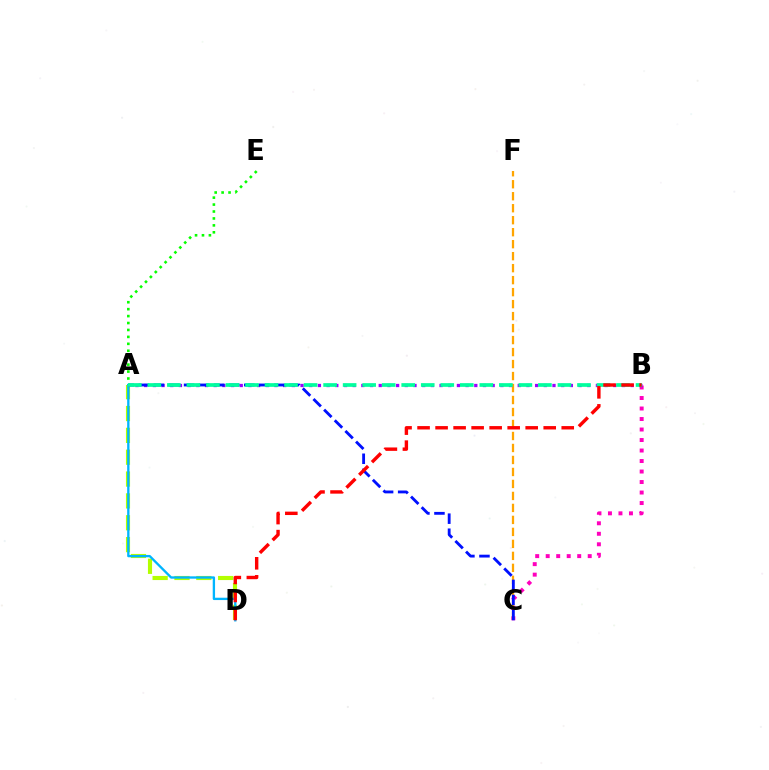{('B', 'C'): [{'color': '#ff00bd', 'line_style': 'dotted', 'thickness': 2.85}], ('A', 'E'): [{'color': '#08ff00', 'line_style': 'dotted', 'thickness': 1.88}], ('A', 'D'): [{'color': '#b3ff00', 'line_style': 'dashed', 'thickness': 2.97}, {'color': '#00b5ff', 'line_style': 'solid', 'thickness': 1.68}], ('C', 'F'): [{'color': '#ffa500', 'line_style': 'dashed', 'thickness': 1.63}], ('A', 'B'): [{'color': '#9b00ff', 'line_style': 'dotted', 'thickness': 2.36}, {'color': '#00ff9d', 'line_style': 'dashed', 'thickness': 2.65}], ('A', 'C'): [{'color': '#0010ff', 'line_style': 'dashed', 'thickness': 2.04}], ('B', 'D'): [{'color': '#ff0000', 'line_style': 'dashed', 'thickness': 2.45}]}